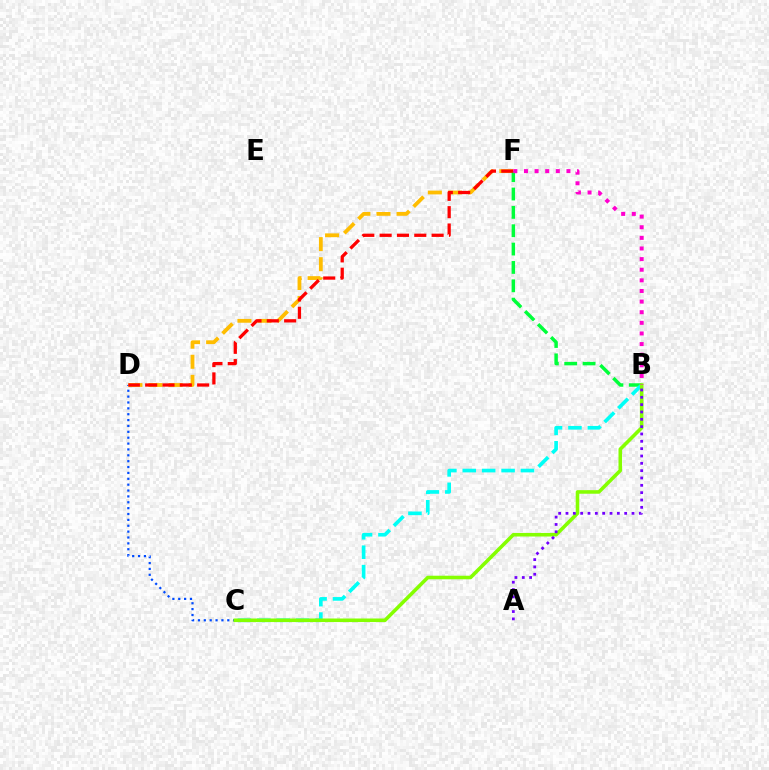{('C', 'D'): [{'color': '#004bff', 'line_style': 'dotted', 'thickness': 1.59}], ('D', 'F'): [{'color': '#ffbd00', 'line_style': 'dashed', 'thickness': 2.73}, {'color': '#ff0000', 'line_style': 'dashed', 'thickness': 2.35}], ('B', 'F'): [{'color': '#00ff39', 'line_style': 'dashed', 'thickness': 2.49}, {'color': '#ff00cf', 'line_style': 'dotted', 'thickness': 2.89}], ('B', 'C'): [{'color': '#00fff6', 'line_style': 'dashed', 'thickness': 2.64}, {'color': '#84ff00', 'line_style': 'solid', 'thickness': 2.57}], ('A', 'B'): [{'color': '#7200ff', 'line_style': 'dotted', 'thickness': 1.99}]}